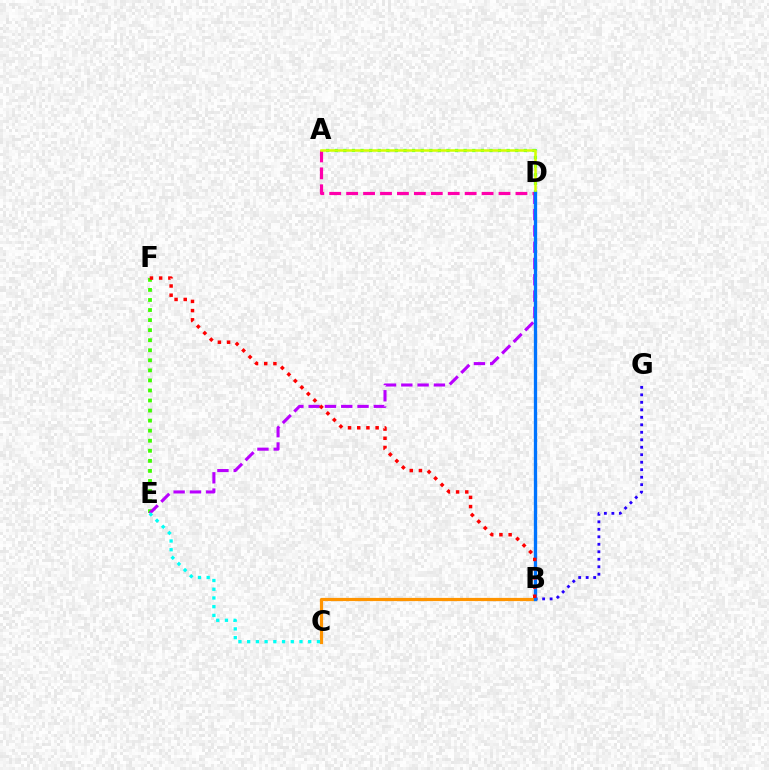{('B', 'C'): [{'color': '#ff9400', 'line_style': 'solid', 'thickness': 2.3}], ('B', 'G'): [{'color': '#2500ff', 'line_style': 'dotted', 'thickness': 2.03}], ('E', 'F'): [{'color': '#3dff00', 'line_style': 'dotted', 'thickness': 2.73}], ('D', 'E'): [{'color': '#b900ff', 'line_style': 'dashed', 'thickness': 2.21}], ('A', 'D'): [{'color': '#ff00ac', 'line_style': 'dashed', 'thickness': 2.3}, {'color': '#00ff5c', 'line_style': 'dotted', 'thickness': 2.33}, {'color': '#d1ff00', 'line_style': 'solid', 'thickness': 1.81}], ('B', 'D'): [{'color': '#0074ff', 'line_style': 'solid', 'thickness': 2.38}], ('B', 'F'): [{'color': '#ff0000', 'line_style': 'dotted', 'thickness': 2.5}], ('C', 'E'): [{'color': '#00fff6', 'line_style': 'dotted', 'thickness': 2.37}]}